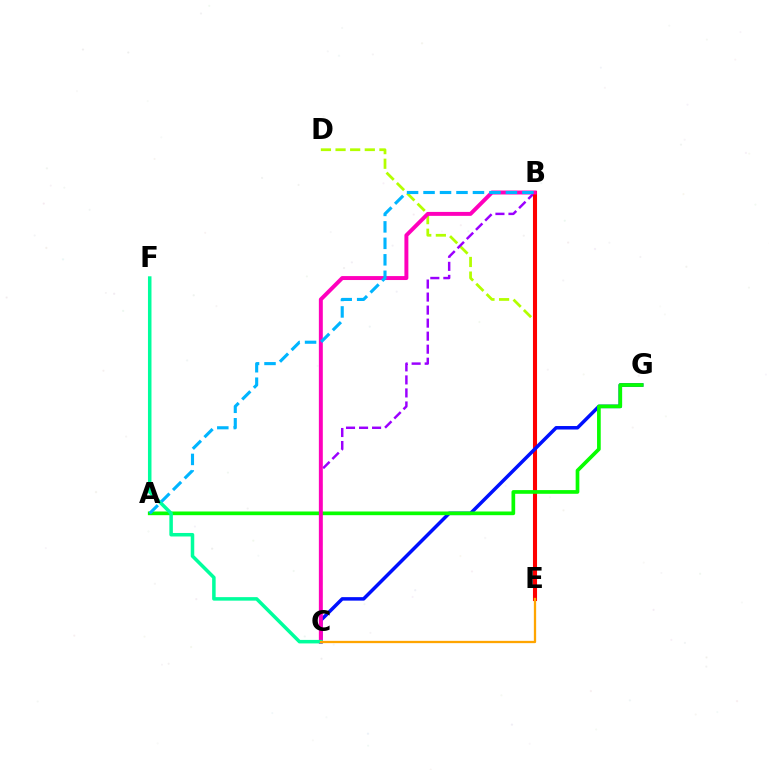{('D', 'E'): [{'color': '#b3ff00', 'line_style': 'dashed', 'thickness': 1.99}], ('B', 'C'): [{'color': '#9b00ff', 'line_style': 'dashed', 'thickness': 1.77}, {'color': '#ff00bd', 'line_style': 'solid', 'thickness': 2.84}], ('B', 'E'): [{'color': '#ff0000', 'line_style': 'solid', 'thickness': 2.93}], ('C', 'G'): [{'color': '#0010ff', 'line_style': 'solid', 'thickness': 2.51}], ('A', 'G'): [{'color': '#08ff00', 'line_style': 'solid', 'thickness': 2.65}], ('C', 'F'): [{'color': '#00ff9d', 'line_style': 'solid', 'thickness': 2.53}], ('A', 'B'): [{'color': '#00b5ff', 'line_style': 'dashed', 'thickness': 2.24}], ('C', 'E'): [{'color': '#ffa500', 'line_style': 'solid', 'thickness': 1.65}]}